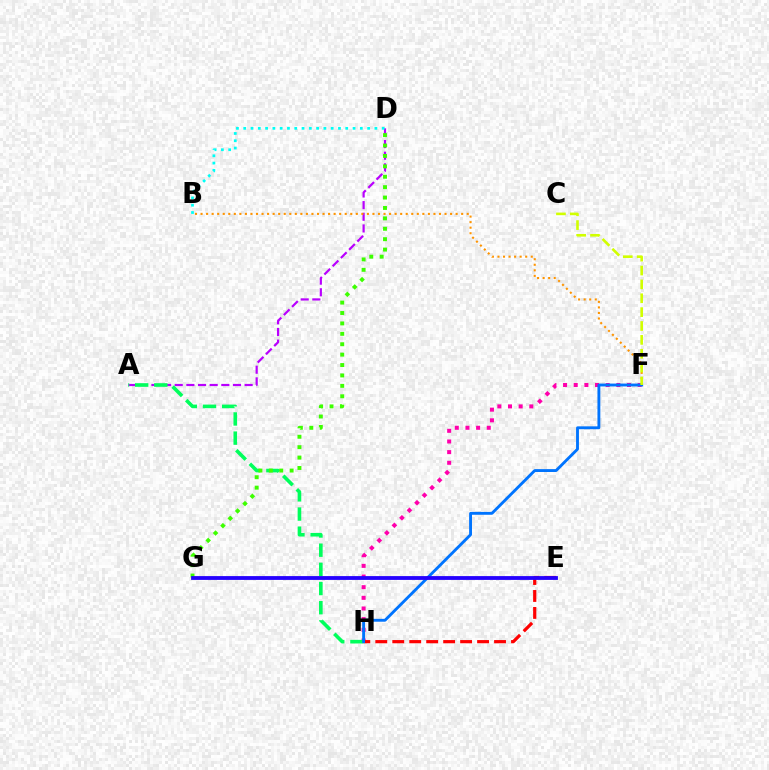{('A', 'D'): [{'color': '#b900ff', 'line_style': 'dashed', 'thickness': 1.58}], ('B', 'F'): [{'color': '#ff9400', 'line_style': 'dotted', 'thickness': 1.51}], ('F', 'H'): [{'color': '#ff00ac', 'line_style': 'dotted', 'thickness': 2.9}, {'color': '#0074ff', 'line_style': 'solid', 'thickness': 2.07}], ('A', 'H'): [{'color': '#00ff5c', 'line_style': 'dashed', 'thickness': 2.6}], ('D', 'G'): [{'color': '#3dff00', 'line_style': 'dotted', 'thickness': 2.83}], ('E', 'H'): [{'color': '#ff0000', 'line_style': 'dashed', 'thickness': 2.3}], ('B', 'D'): [{'color': '#00fff6', 'line_style': 'dotted', 'thickness': 1.98}], ('C', 'F'): [{'color': '#d1ff00', 'line_style': 'dashed', 'thickness': 1.88}], ('E', 'G'): [{'color': '#2500ff', 'line_style': 'solid', 'thickness': 2.75}]}